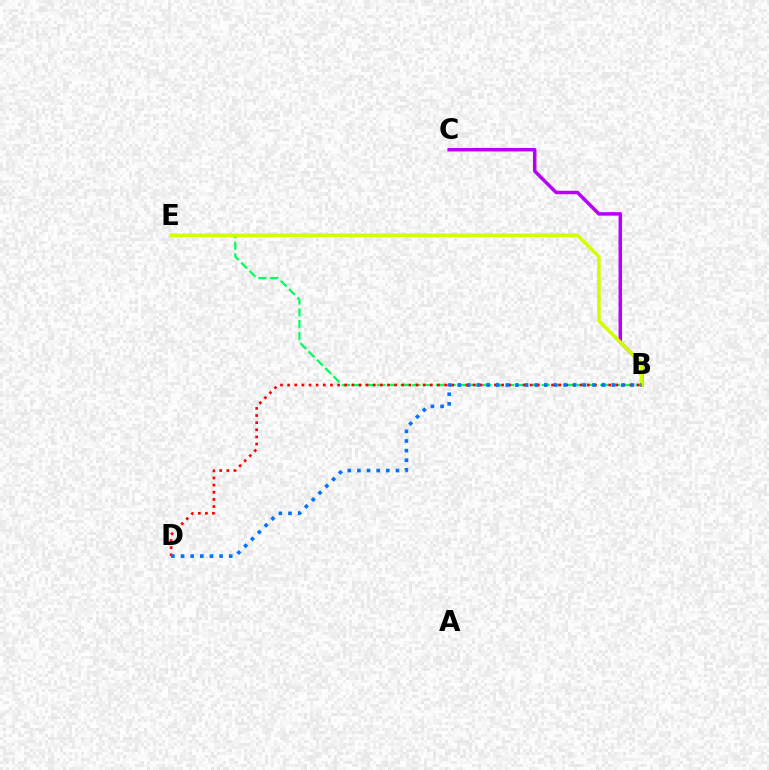{('B', 'E'): [{'color': '#00ff5c', 'line_style': 'dashed', 'thickness': 1.6}, {'color': '#d1ff00', 'line_style': 'solid', 'thickness': 2.54}], ('B', 'C'): [{'color': '#b900ff', 'line_style': 'solid', 'thickness': 2.51}], ('B', 'D'): [{'color': '#ff0000', 'line_style': 'dotted', 'thickness': 1.94}, {'color': '#0074ff', 'line_style': 'dotted', 'thickness': 2.62}]}